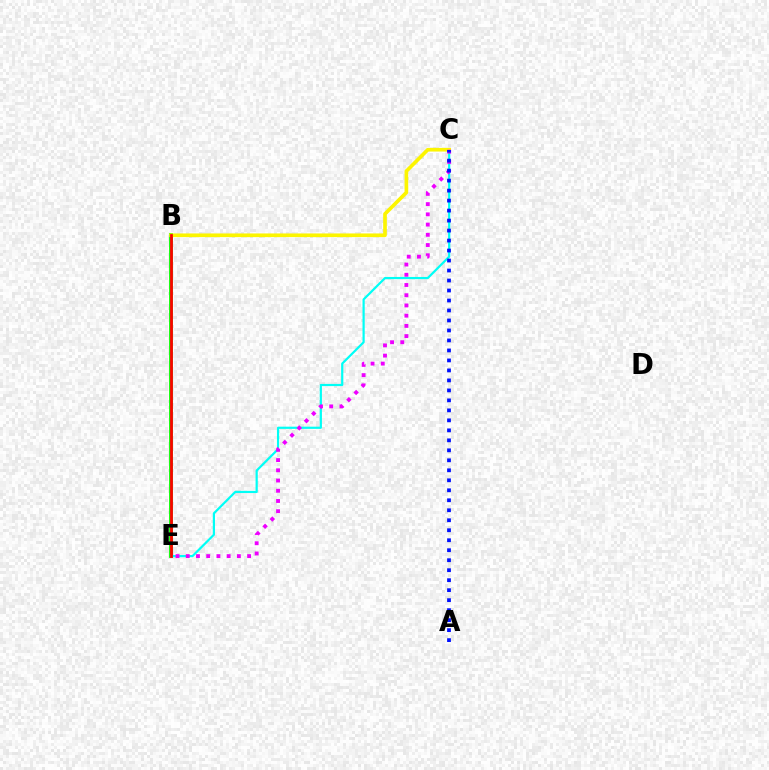{('B', 'E'): [{'color': '#08ff00', 'line_style': 'solid', 'thickness': 2.74}, {'color': '#ff0000', 'line_style': 'solid', 'thickness': 1.97}], ('C', 'E'): [{'color': '#00fff6', 'line_style': 'solid', 'thickness': 1.58}, {'color': '#ee00ff', 'line_style': 'dotted', 'thickness': 2.78}], ('B', 'C'): [{'color': '#fcf500', 'line_style': 'solid', 'thickness': 2.64}], ('A', 'C'): [{'color': '#0010ff', 'line_style': 'dotted', 'thickness': 2.71}]}